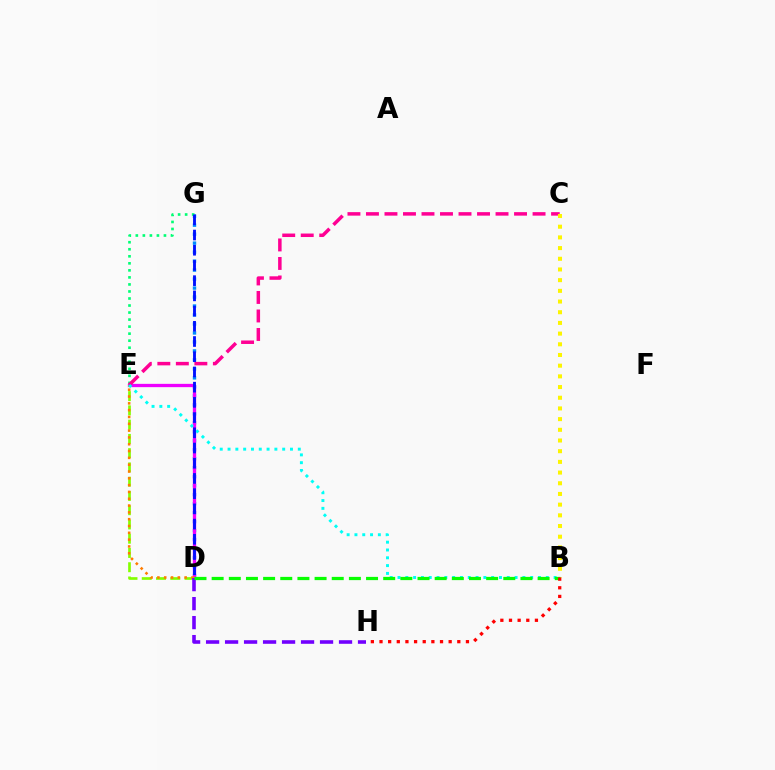{('D', 'G'): [{'color': '#008cff', 'line_style': 'dotted', 'thickness': 2.44}, {'color': '#0010ff', 'line_style': 'dashed', 'thickness': 2.07}], ('E', 'G'): [{'color': '#00ff74', 'line_style': 'dotted', 'thickness': 1.91}], ('D', 'E'): [{'color': '#ee00ff', 'line_style': 'solid', 'thickness': 2.37}, {'color': '#84ff00', 'line_style': 'dashed', 'thickness': 1.94}, {'color': '#ff7c00', 'line_style': 'dotted', 'thickness': 1.85}], ('C', 'E'): [{'color': '#ff0094', 'line_style': 'dashed', 'thickness': 2.51}], ('B', 'C'): [{'color': '#fcf500', 'line_style': 'dotted', 'thickness': 2.9}], ('B', 'E'): [{'color': '#00fff6', 'line_style': 'dotted', 'thickness': 2.12}], ('D', 'H'): [{'color': '#7200ff', 'line_style': 'dashed', 'thickness': 2.58}], ('B', 'D'): [{'color': '#08ff00', 'line_style': 'dashed', 'thickness': 2.33}], ('B', 'H'): [{'color': '#ff0000', 'line_style': 'dotted', 'thickness': 2.35}]}